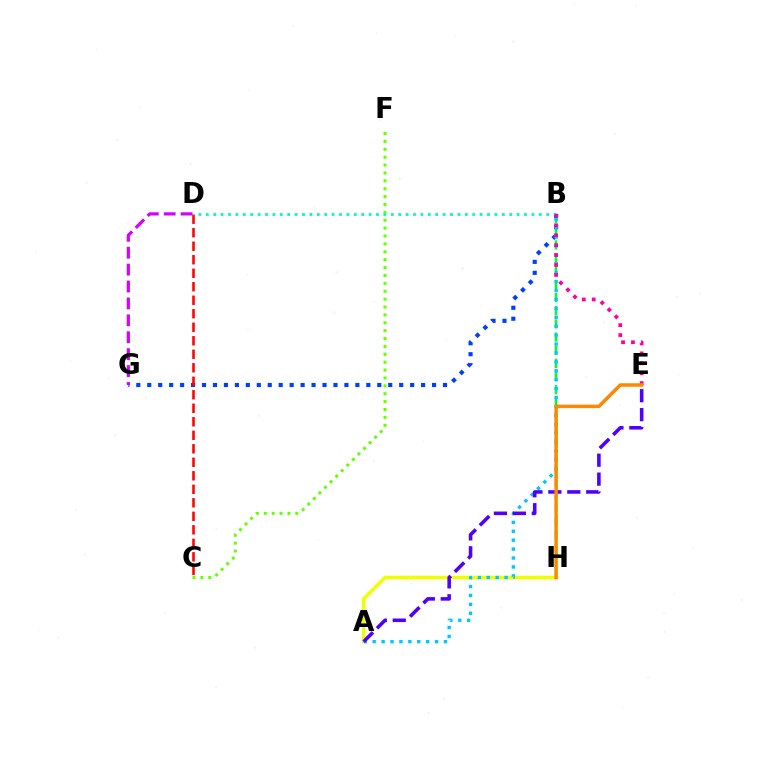{('B', 'H'): [{'color': '#00ff27', 'line_style': 'dashed', 'thickness': 1.79}], ('C', 'F'): [{'color': '#66ff00', 'line_style': 'dotted', 'thickness': 2.14}], ('B', 'G'): [{'color': '#003fff', 'line_style': 'dotted', 'thickness': 2.98}], ('C', 'D'): [{'color': '#ff0000', 'line_style': 'dashed', 'thickness': 1.83}], ('A', 'H'): [{'color': '#eeff00', 'line_style': 'solid', 'thickness': 2.52}], ('A', 'B'): [{'color': '#00c7ff', 'line_style': 'dotted', 'thickness': 2.42}], ('D', 'G'): [{'color': '#d600ff', 'line_style': 'dashed', 'thickness': 2.3}], ('B', 'D'): [{'color': '#00ffaf', 'line_style': 'dotted', 'thickness': 2.01}], ('B', 'E'): [{'color': '#ff00a0', 'line_style': 'dotted', 'thickness': 2.7}], ('A', 'E'): [{'color': '#4f00ff', 'line_style': 'dashed', 'thickness': 2.57}], ('E', 'H'): [{'color': '#ff8800', 'line_style': 'solid', 'thickness': 2.51}]}